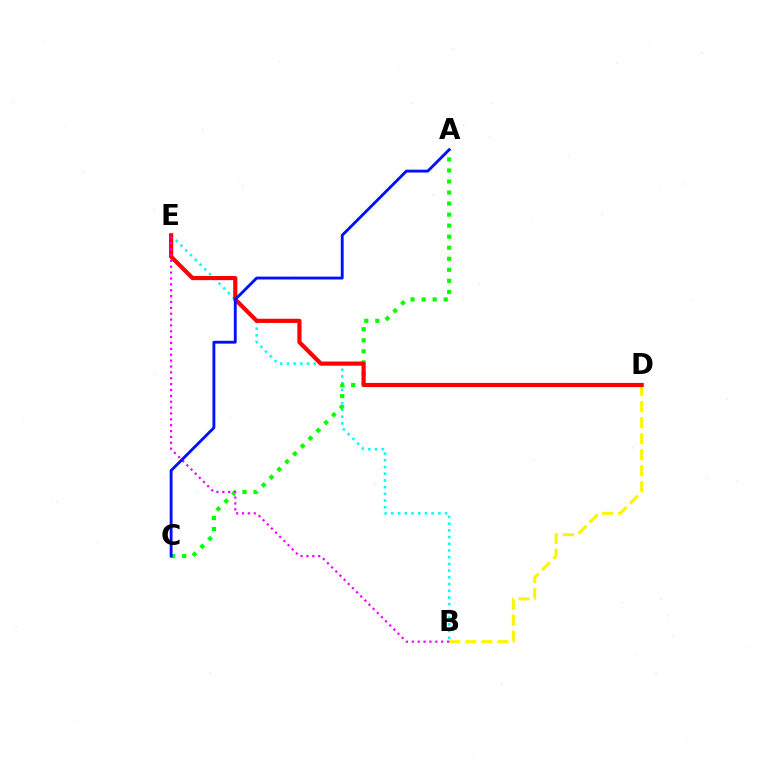{('B', 'E'): [{'color': '#00fff6', 'line_style': 'dotted', 'thickness': 1.82}, {'color': '#ee00ff', 'line_style': 'dotted', 'thickness': 1.59}], ('B', 'D'): [{'color': '#fcf500', 'line_style': 'dashed', 'thickness': 2.18}], ('A', 'C'): [{'color': '#08ff00', 'line_style': 'dotted', 'thickness': 3.0}, {'color': '#0010ff', 'line_style': 'solid', 'thickness': 2.06}], ('D', 'E'): [{'color': '#ff0000', 'line_style': 'solid', 'thickness': 3.0}]}